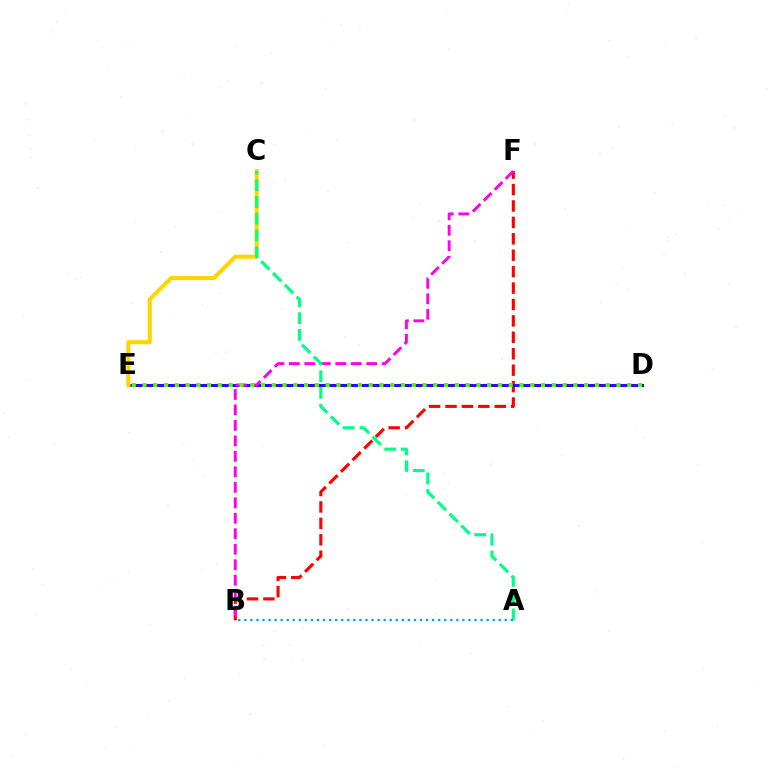{('B', 'F'): [{'color': '#ff0000', 'line_style': 'dashed', 'thickness': 2.23}, {'color': '#ff00ed', 'line_style': 'dashed', 'thickness': 2.1}], ('D', 'E'): [{'color': '#3700ff', 'line_style': 'solid', 'thickness': 2.2}, {'color': '#4fff00', 'line_style': 'dotted', 'thickness': 2.93}], ('C', 'E'): [{'color': '#ffd500', 'line_style': 'solid', 'thickness': 2.97}], ('A', 'C'): [{'color': '#00ff86', 'line_style': 'dashed', 'thickness': 2.27}], ('A', 'B'): [{'color': '#009eff', 'line_style': 'dotted', 'thickness': 1.65}]}